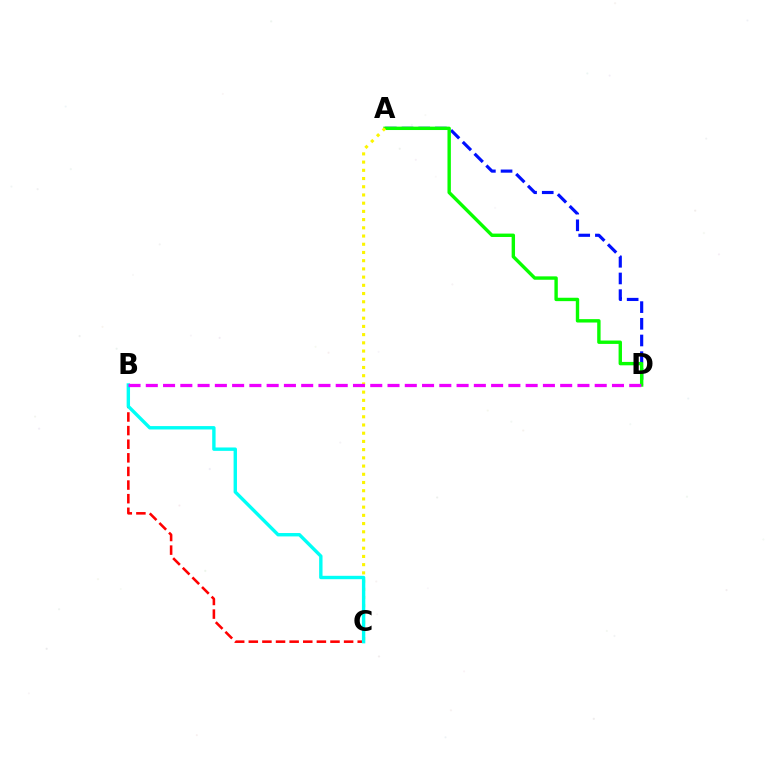{('A', 'D'): [{'color': '#0010ff', 'line_style': 'dashed', 'thickness': 2.27}, {'color': '#08ff00', 'line_style': 'solid', 'thickness': 2.44}], ('B', 'C'): [{'color': '#ff0000', 'line_style': 'dashed', 'thickness': 1.85}, {'color': '#00fff6', 'line_style': 'solid', 'thickness': 2.44}], ('A', 'C'): [{'color': '#fcf500', 'line_style': 'dotted', 'thickness': 2.23}], ('B', 'D'): [{'color': '#ee00ff', 'line_style': 'dashed', 'thickness': 2.35}]}